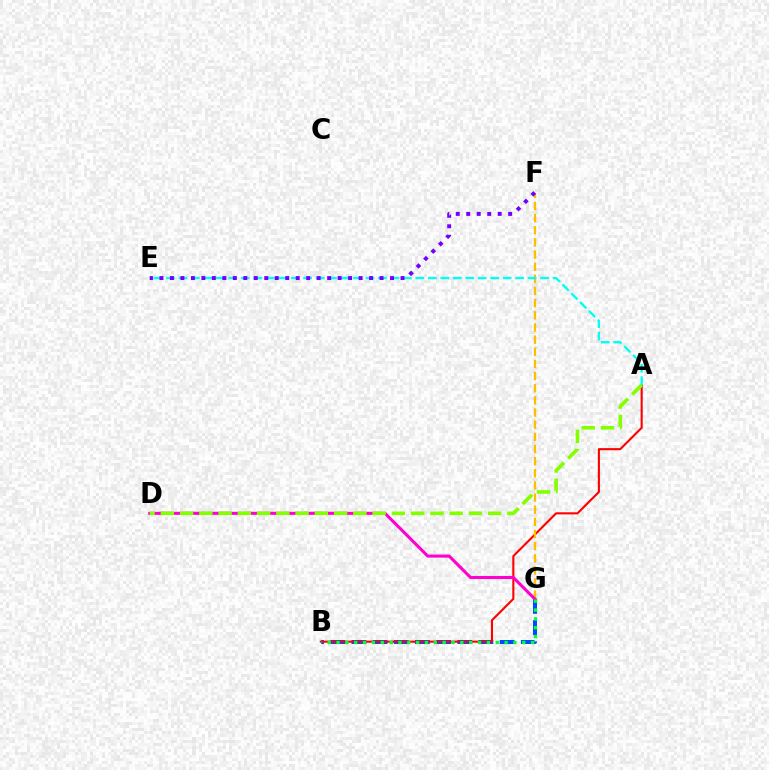{('B', 'G'): [{'color': '#004bff', 'line_style': 'dashed', 'thickness': 2.88}, {'color': '#00ff39', 'line_style': 'dotted', 'thickness': 2.4}], ('A', 'B'): [{'color': '#ff0000', 'line_style': 'solid', 'thickness': 1.51}], ('F', 'G'): [{'color': '#ffbd00', 'line_style': 'dashed', 'thickness': 1.65}], ('D', 'G'): [{'color': '#ff00cf', 'line_style': 'solid', 'thickness': 2.21}], ('A', 'E'): [{'color': '#00fff6', 'line_style': 'dashed', 'thickness': 1.69}], ('A', 'D'): [{'color': '#84ff00', 'line_style': 'dashed', 'thickness': 2.62}], ('E', 'F'): [{'color': '#7200ff', 'line_style': 'dotted', 'thickness': 2.85}]}